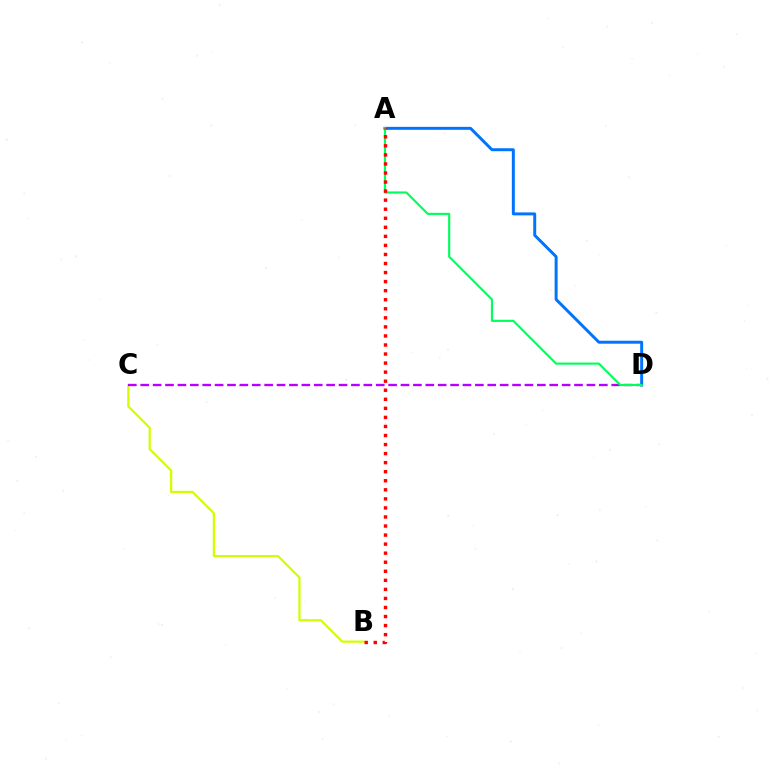{('B', 'C'): [{'color': '#d1ff00', 'line_style': 'solid', 'thickness': 1.62}], ('C', 'D'): [{'color': '#b900ff', 'line_style': 'dashed', 'thickness': 1.68}], ('A', 'D'): [{'color': '#0074ff', 'line_style': 'solid', 'thickness': 2.13}, {'color': '#00ff5c', 'line_style': 'solid', 'thickness': 1.55}], ('A', 'B'): [{'color': '#ff0000', 'line_style': 'dotted', 'thickness': 2.46}]}